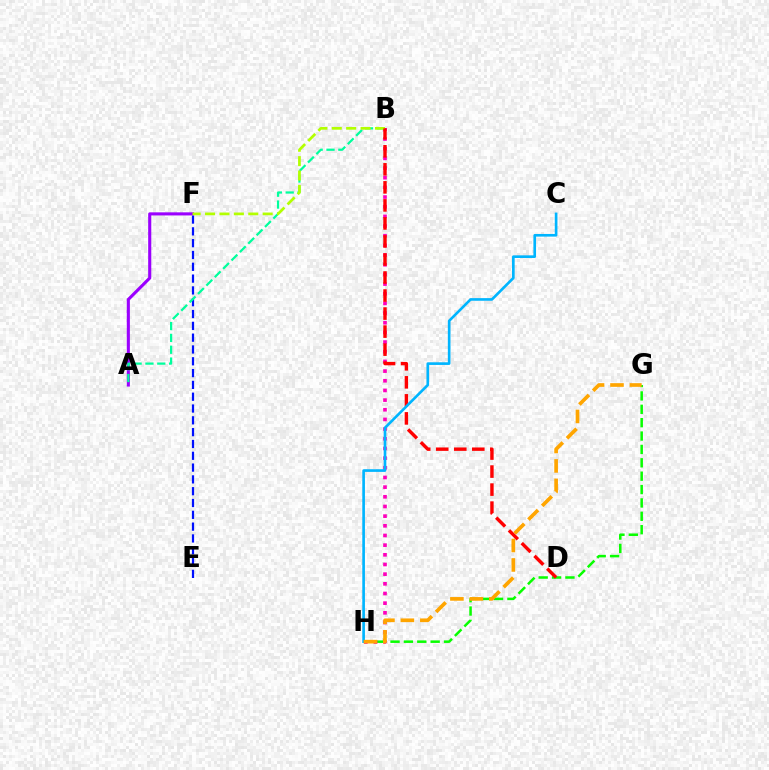{('E', 'F'): [{'color': '#0010ff', 'line_style': 'dashed', 'thickness': 1.6}], ('A', 'F'): [{'color': '#9b00ff', 'line_style': 'solid', 'thickness': 2.23}], ('A', 'B'): [{'color': '#00ff9d', 'line_style': 'dashed', 'thickness': 1.61}], ('G', 'H'): [{'color': '#08ff00', 'line_style': 'dashed', 'thickness': 1.82}, {'color': '#ffa500', 'line_style': 'dashed', 'thickness': 2.64}], ('B', 'H'): [{'color': '#ff00bd', 'line_style': 'dotted', 'thickness': 2.63}], ('B', 'F'): [{'color': '#b3ff00', 'line_style': 'dashed', 'thickness': 1.96}], ('B', 'D'): [{'color': '#ff0000', 'line_style': 'dashed', 'thickness': 2.45}], ('C', 'H'): [{'color': '#00b5ff', 'line_style': 'solid', 'thickness': 1.91}]}